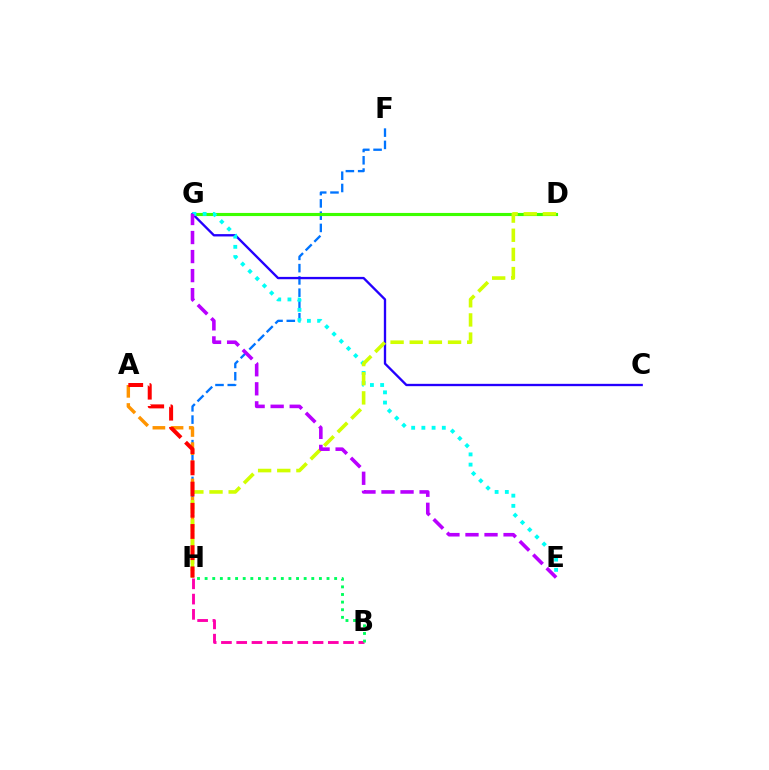{('F', 'H'): [{'color': '#0074ff', 'line_style': 'dashed', 'thickness': 1.67}], ('D', 'G'): [{'color': '#3dff00', 'line_style': 'solid', 'thickness': 2.25}], ('C', 'G'): [{'color': '#2500ff', 'line_style': 'solid', 'thickness': 1.68}], ('A', 'H'): [{'color': '#ff9400', 'line_style': 'dashed', 'thickness': 2.47}, {'color': '#ff0000', 'line_style': 'dashed', 'thickness': 2.88}], ('E', 'G'): [{'color': '#00fff6', 'line_style': 'dotted', 'thickness': 2.77}, {'color': '#b900ff', 'line_style': 'dashed', 'thickness': 2.59}], ('B', 'H'): [{'color': '#ff00ac', 'line_style': 'dashed', 'thickness': 2.07}, {'color': '#00ff5c', 'line_style': 'dotted', 'thickness': 2.07}], ('D', 'H'): [{'color': '#d1ff00', 'line_style': 'dashed', 'thickness': 2.6}]}